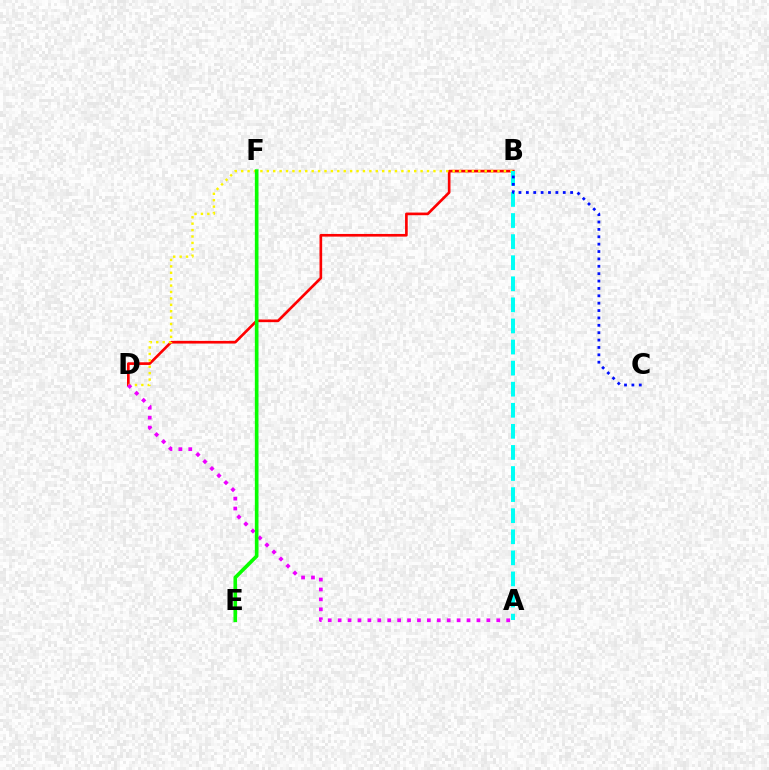{('B', 'D'): [{'color': '#ff0000', 'line_style': 'solid', 'thickness': 1.91}, {'color': '#fcf500', 'line_style': 'dotted', 'thickness': 1.74}], ('A', 'D'): [{'color': '#ee00ff', 'line_style': 'dotted', 'thickness': 2.69}], ('A', 'B'): [{'color': '#00fff6', 'line_style': 'dashed', 'thickness': 2.86}], ('B', 'C'): [{'color': '#0010ff', 'line_style': 'dotted', 'thickness': 2.0}], ('E', 'F'): [{'color': '#08ff00', 'line_style': 'solid', 'thickness': 2.62}]}